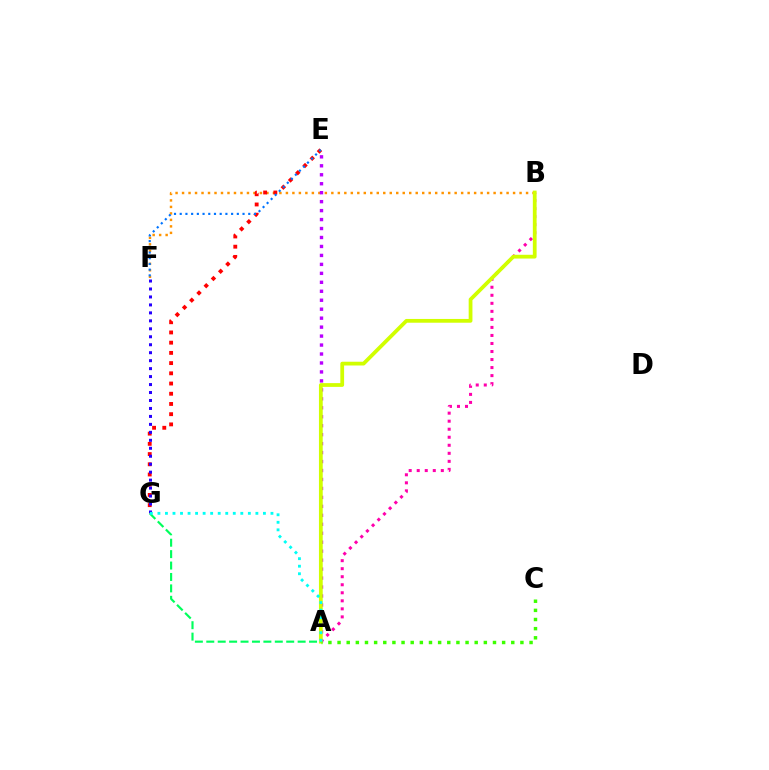{('B', 'F'): [{'color': '#ff9400', 'line_style': 'dotted', 'thickness': 1.76}], ('E', 'G'): [{'color': '#ff0000', 'line_style': 'dotted', 'thickness': 2.78}], ('A', 'B'): [{'color': '#ff00ac', 'line_style': 'dotted', 'thickness': 2.18}, {'color': '#d1ff00', 'line_style': 'solid', 'thickness': 2.71}], ('A', 'E'): [{'color': '#b900ff', 'line_style': 'dotted', 'thickness': 2.44}], ('F', 'G'): [{'color': '#2500ff', 'line_style': 'dotted', 'thickness': 2.16}], ('E', 'F'): [{'color': '#0074ff', 'line_style': 'dotted', 'thickness': 1.55}], ('A', 'C'): [{'color': '#3dff00', 'line_style': 'dotted', 'thickness': 2.48}], ('A', 'G'): [{'color': '#00ff5c', 'line_style': 'dashed', 'thickness': 1.55}, {'color': '#00fff6', 'line_style': 'dotted', 'thickness': 2.05}]}